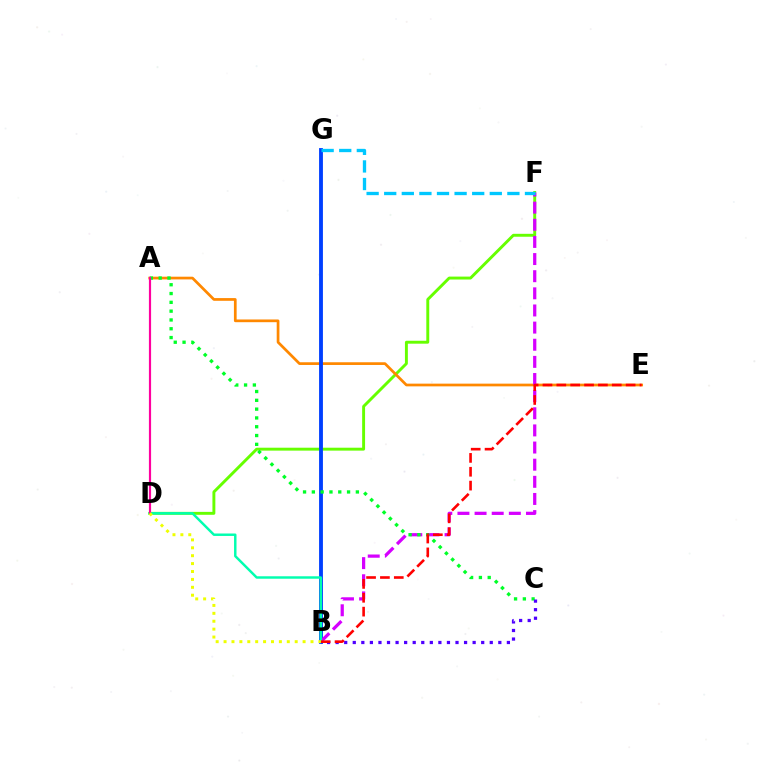{('D', 'F'): [{'color': '#66ff00', 'line_style': 'solid', 'thickness': 2.1}], ('A', 'E'): [{'color': '#ff8800', 'line_style': 'solid', 'thickness': 1.96}], ('B', 'G'): [{'color': '#003fff', 'line_style': 'solid', 'thickness': 2.77}], ('B', 'F'): [{'color': '#d600ff', 'line_style': 'dashed', 'thickness': 2.33}], ('A', 'C'): [{'color': '#00ff27', 'line_style': 'dotted', 'thickness': 2.39}], ('F', 'G'): [{'color': '#00c7ff', 'line_style': 'dashed', 'thickness': 2.39}], ('B', 'C'): [{'color': '#4f00ff', 'line_style': 'dotted', 'thickness': 2.33}], ('B', 'D'): [{'color': '#00ffaf', 'line_style': 'solid', 'thickness': 1.77}, {'color': '#eeff00', 'line_style': 'dotted', 'thickness': 2.15}], ('A', 'D'): [{'color': '#ff00a0', 'line_style': 'solid', 'thickness': 1.57}], ('B', 'E'): [{'color': '#ff0000', 'line_style': 'dashed', 'thickness': 1.88}]}